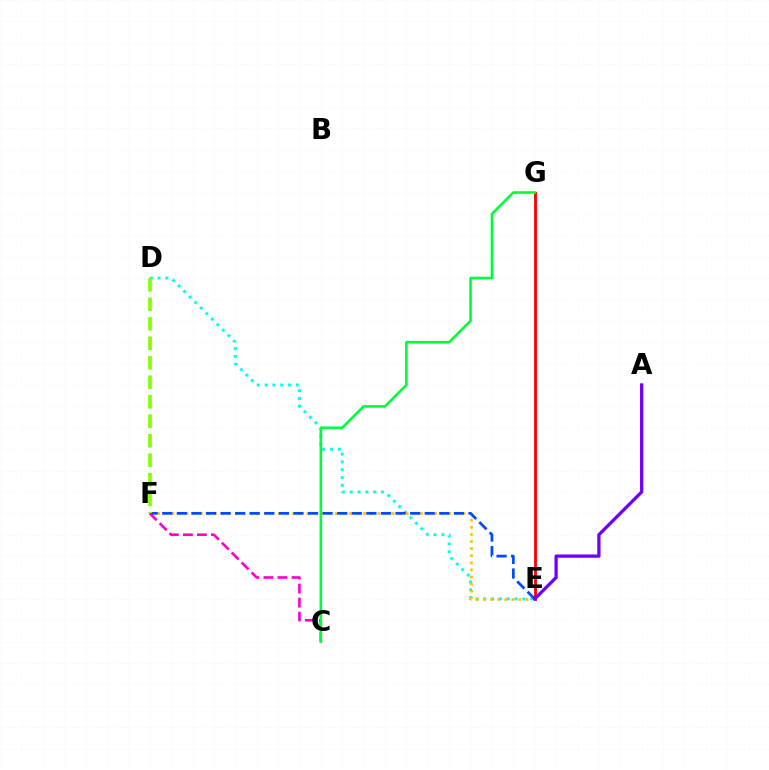{('E', 'G'): [{'color': '#ff0000', 'line_style': 'solid', 'thickness': 2.04}], ('D', 'E'): [{'color': '#00fff6', 'line_style': 'dotted', 'thickness': 2.12}], ('E', 'F'): [{'color': '#ffbd00', 'line_style': 'dotted', 'thickness': 1.93}, {'color': '#004bff', 'line_style': 'dashed', 'thickness': 1.98}], ('C', 'F'): [{'color': '#ff00cf', 'line_style': 'dashed', 'thickness': 1.91}], ('C', 'G'): [{'color': '#00ff39', 'line_style': 'solid', 'thickness': 1.88}], ('D', 'F'): [{'color': '#84ff00', 'line_style': 'dashed', 'thickness': 2.65}], ('A', 'E'): [{'color': '#7200ff', 'line_style': 'solid', 'thickness': 2.36}]}